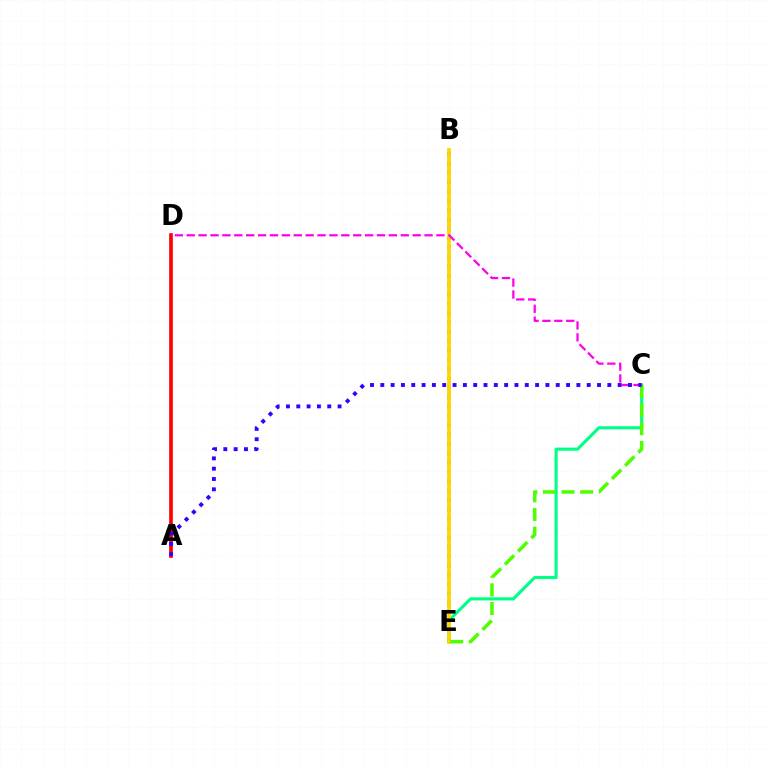{('C', 'E'): [{'color': '#00ff86', 'line_style': 'solid', 'thickness': 2.24}, {'color': '#4fff00', 'line_style': 'dashed', 'thickness': 2.53}], ('A', 'D'): [{'color': '#ff0000', 'line_style': 'solid', 'thickness': 2.65}], ('B', 'E'): [{'color': '#009eff', 'line_style': 'dotted', 'thickness': 2.54}, {'color': '#ffd500', 'line_style': 'solid', 'thickness': 2.7}], ('C', 'D'): [{'color': '#ff00ed', 'line_style': 'dashed', 'thickness': 1.62}], ('A', 'C'): [{'color': '#3700ff', 'line_style': 'dotted', 'thickness': 2.8}]}